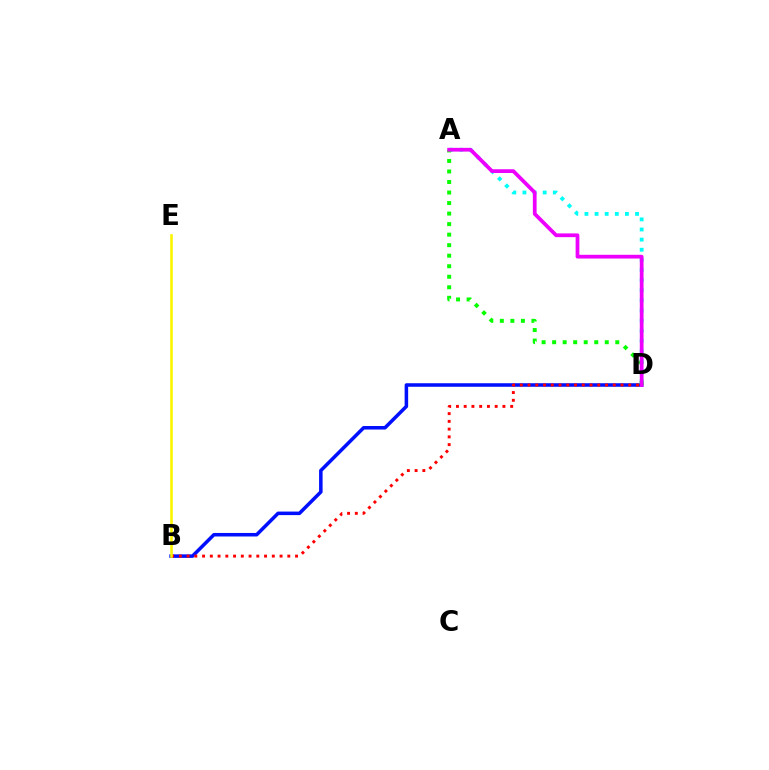{('B', 'D'): [{'color': '#0010ff', 'line_style': 'solid', 'thickness': 2.54}, {'color': '#ff0000', 'line_style': 'dotted', 'thickness': 2.11}], ('A', 'D'): [{'color': '#00fff6', 'line_style': 'dotted', 'thickness': 2.75}, {'color': '#08ff00', 'line_style': 'dotted', 'thickness': 2.86}, {'color': '#ee00ff', 'line_style': 'solid', 'thickness': 2.7}], ('B', 'E'): [{'color': '#fcf500', 'line_style': 'solid', 'thickness': 1.88}]}